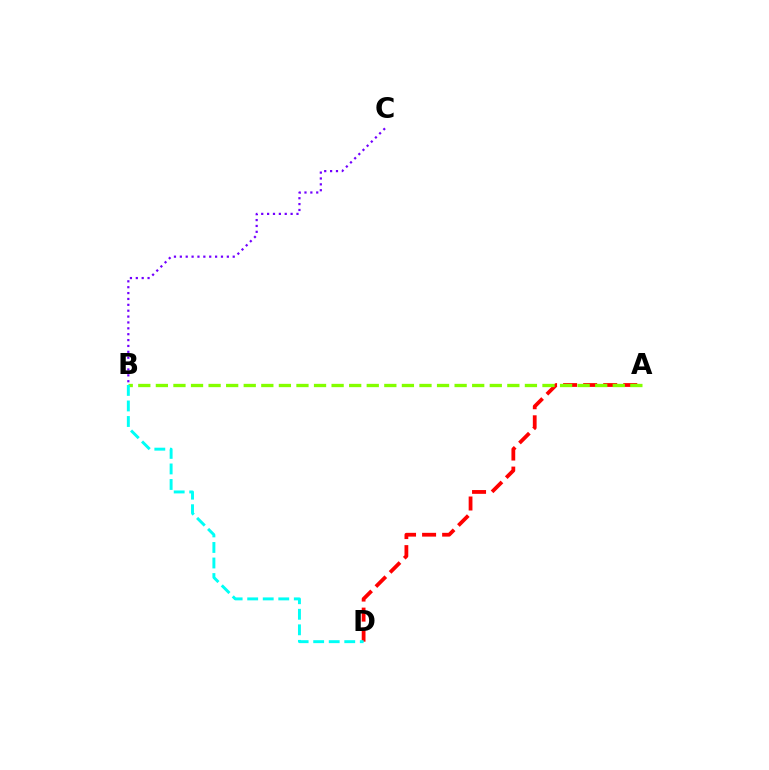{('B', 'C'): [{'color': '#7200ff', 'line_style': 'dotted', 'thickness': 1.6}], ('A', 'D'): [{'color': '#ff0000', 'line_style': 'dashed', 'thickness': 2.72}], ('A', 'B'): [{'color': '#84ff00', 'line_style': 'dashed', 'thickness': 2.39}], ('B', 'D'): [{'color': '#00fff6', 'line_style': 'dashed', 'thickness': 2.11}]}